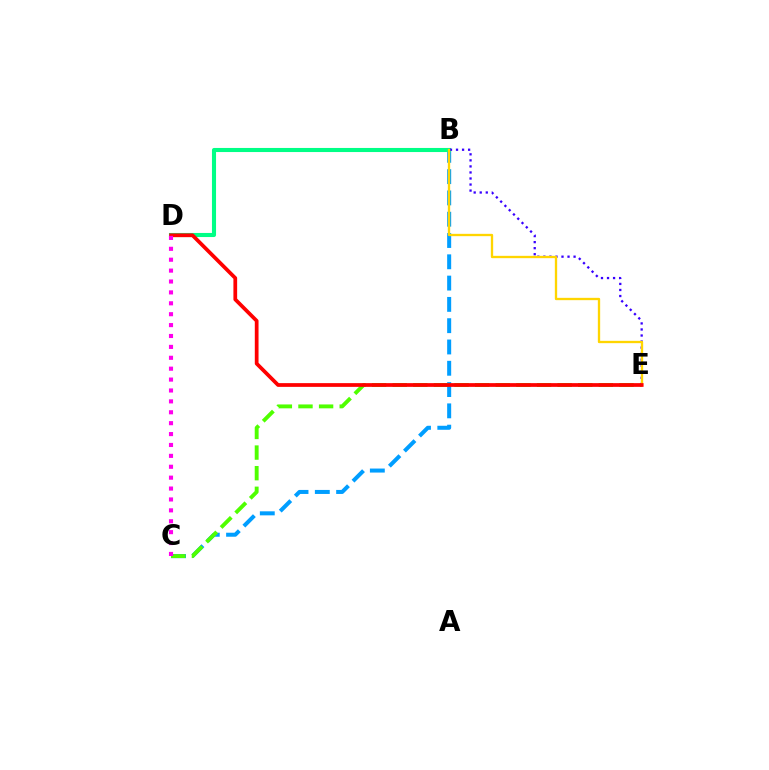{('B', 'C'): [{'color': '#009eff', 'line_style': 'dashed', 'thickness': 2.89}], ('B', 'D'): [{'color': '#00ff86', 'line_style': 'solid', 'thickness': 2.94}], ('C', 'E'): [{'color': '#4fff00', 'line_style': 'dashed', 'thickness': 2.8}], ('B', 'E'): [{'color': '#3700ff', 'line_style': 'dotted', 'thickness': 1.64}, {'color': '#ffd500', 'line_style': 'solid', 'thickness': 1.67}], ('D', 'E'): [{'color': '#ff0000', 'line_style': 'solid', 'thickness': 2.69}], ('C', 'D'): [{'color': '#ff00ed', 'line_style': 'dotted', 'thickness': 2.96}]}